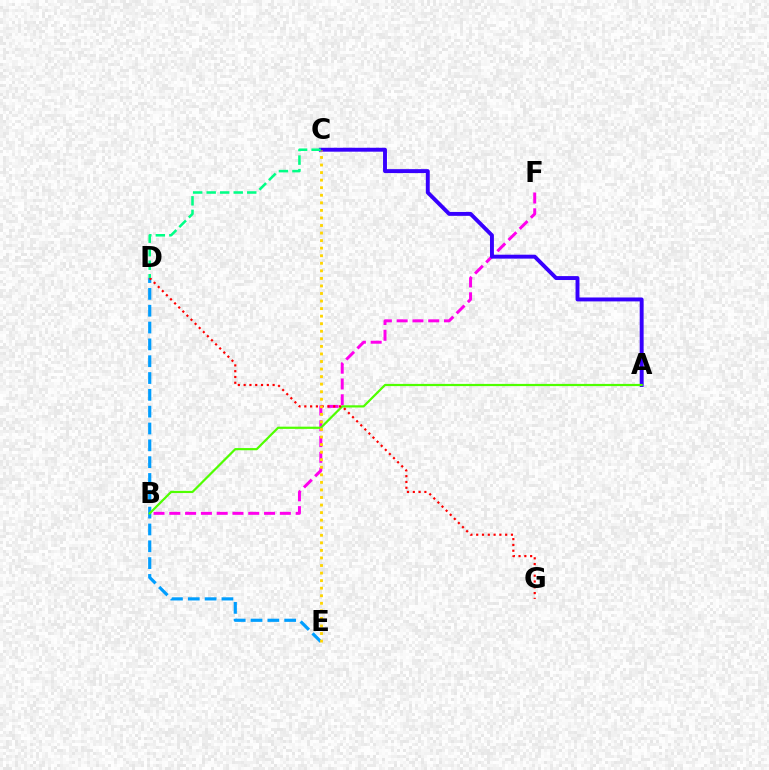{('B', 'F'): [{'color': '#ff00ed', 'line_style': 'dashed', 'thickness': 2.15}], ('D', 'E'): [{'color': '#009eff', 'line_style': 'dashed', 'thickness': 2.29}], ('A', 'C'): [{'color': '#3700ff', 'line_style': 'solid', 'thickness': 2.82}], ('A', 'B'): [{'color': '#4fff00', 'line_style': 'solid', 'thickness': 1.58}], ('D', 'G'): [{'color': '#ff0000', 'line_style': 'dotted', 'thickness': 1.57}], ('C', 'E'): [{'color': '#ffd500', 'line_style': 'dotted', 'thickness': 2.05}], ('C', 'D'): [{'color': '#00ff86', 'line_style': 'dashed', 'thickness': 1.84}]}